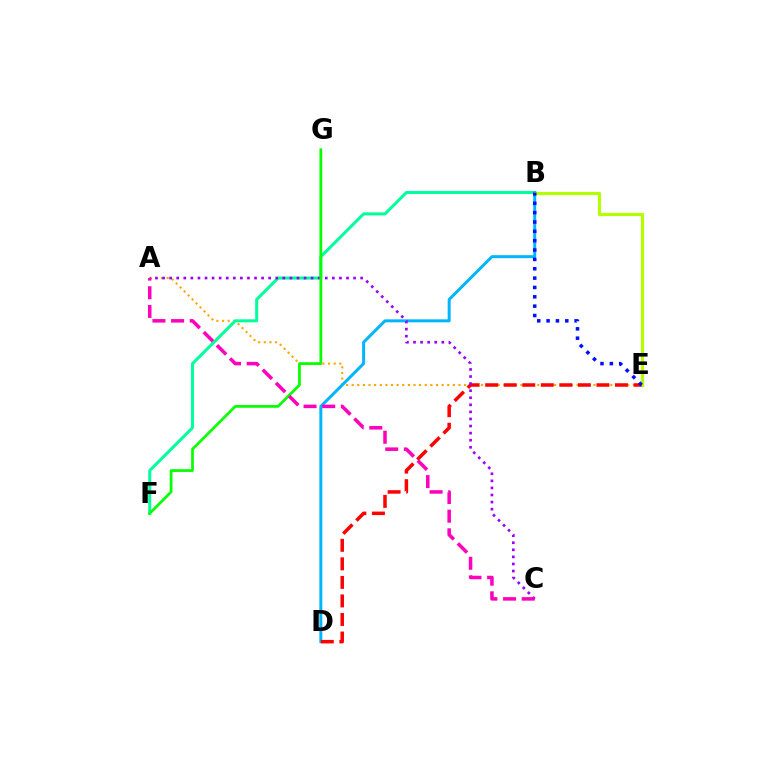{('A', 'E'): [{'color': '#ffa500', 'line_style': 'dotted', 'thickness': 1.53}], ('B', 'F'): [{'color': '#00ff9d', 'line_style': 'solid', 'thickness': 2.18}], ('B', 'D'): [{'color': '#00b5ff', 'line_style': 'solid', 'thickness': 2.14}], ('B', 'E'): [{'color': '#b3ff00', 'line_style': 'solid', 'thickness': 2.26}, {'color': '#0010ff', 'line_style': 'dotted', 'thickness': 2.54}], ('D', 'E'): [{'color': '#ff0000', 'line_style': 'dashed', 'thickness': 2.52}], ('A', 'C'): [{'color': '#9b00ff', 'line_style': 'dotted', 'thickness': 1.92}, {'color': '#ff00bd', 'line_style': 'dashed', 'thickness': 2.53}], ('F', 'G'): [{'color': '#08ff00', 'line_style': 'solid', 'thickness': 1.98}]}